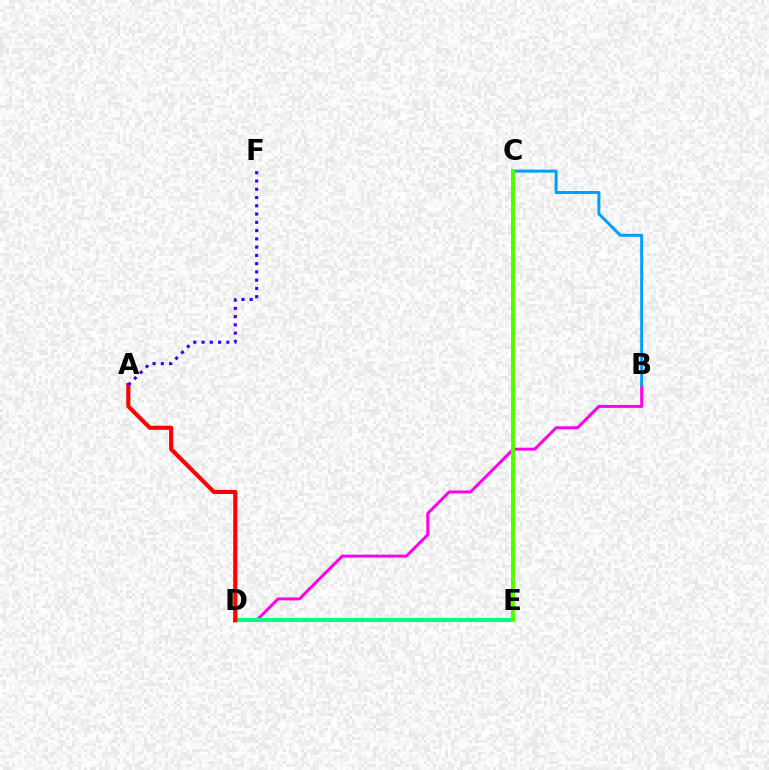{('B', 'D'): [{'color': '#ff00ed', 'line_style': 'solid', 'thickness': 2.14}], ('D', 'E'): [{'color': '#00ff86', 'line_style': 'solid', 'thickness': 2.88}], ('B', 'C'): [{'color': '#009eff', 'line_style': 'solid', 'thickness': 2.14}], ('C', 'E'): [{'color': '#ffd500', 'line_style': 'solid', 'thickness': 2.89}, {'color': '#4fff00', 'line_style': 'solid', 'thickness': 2.79}], ('A', 'D'): [{'color': '#ff0000', 'line_style': 'solid', 'thickness': 2.97}], ('A', 'F'): [{'color': '#3700ff', 'line_style': 'dotted', 'thickness': 2.24}]}